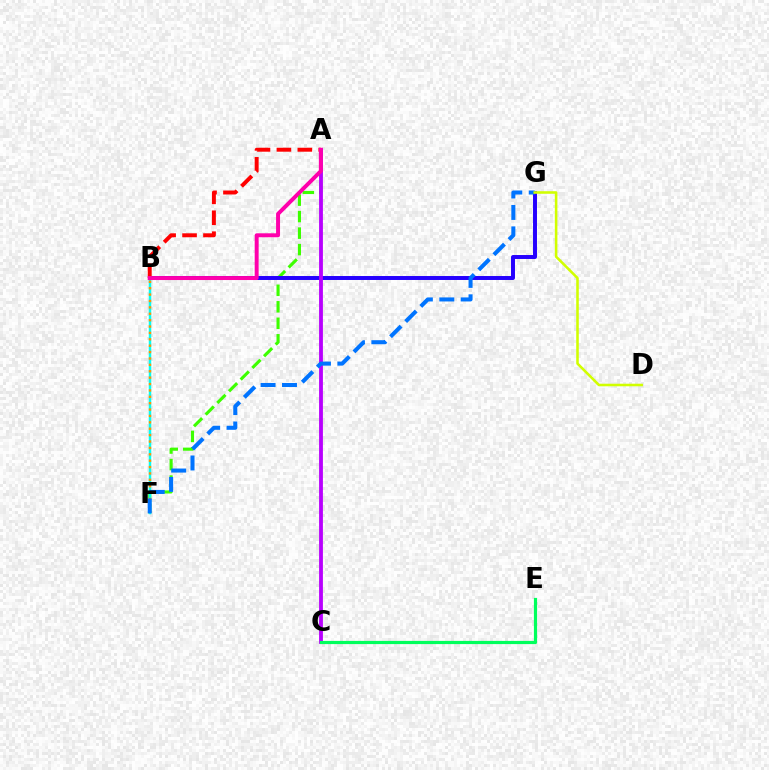{('A', 'F'): [{'color': '#3dff00', 'line_style': 'dashed', 'thickness': 2.24}], ('B', 'F'): [{'color': '#00fff6', 'line_style': 'solid', 'thickness': 1.8}, {'color': '#ff9400', 'line_style': 'dotted', 'thickness': 1.74}], ('B', 'G'): [{'color': '#2500ff', 'line_style': 'solid', 'thickness': 2.85}], ('A', 'C'): [{'color': '#b900ff', 'line_style': 'solid', 'thickness': 2.75}], ('C', 'E'): [{'color': '#00ff5c', 'line_style': 'solid', 'thickness': 2.29}], ('A', 'B'): [{'color': '#ff0000', 'line_style': 'dashed', 'thickness': 2.84}, {'color': '#ff00ac', 'line_style': 'solid', 'thickness': 2.85}], ('F', 'G'): [{'color': '#0074ff', 'line_style': 'dashed', 'thickness': 2.91}], ('D', 'G'): [{'color': '#d1ff00', 'line_style': 'solid', 'thickness': 1.85}]}